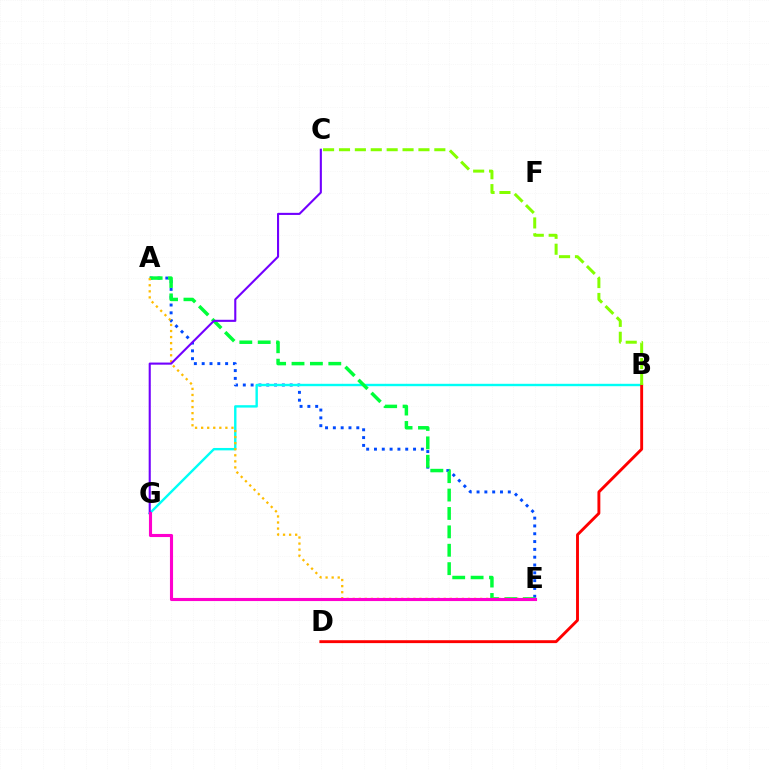{('A', 'E'): [{'color': '#004bff', 'line_style': 'dotted', 'thickness': 2.12}, {'color': '#00ff39', 'line_style': 'dashed', 'thickness': 2.5}, {'color': '#ffbd00', 'line_style': 'dotted', 'thickness': 1.65}], ('B', 'G'): [{'color': '#00fff6', 'line_style': 'solid', 'thickness': 1.73}], ('B', 'D'): [{'color': '#ff0000', 'line_style': 'solid', 'thickness': 2.08}], ('B', 'C'): [{'color': '#84ff00', 'line_style': 'dashed', 'thickness': 2.16}], ('C', 'G'): [{'color': '#7200ff', 'line_style': 'solid', 'thickness': 1.51}], ('E', 'G'): [{'color': '#ff00cf', 'line_style': 'solid', 'thickness': 2.24}]}